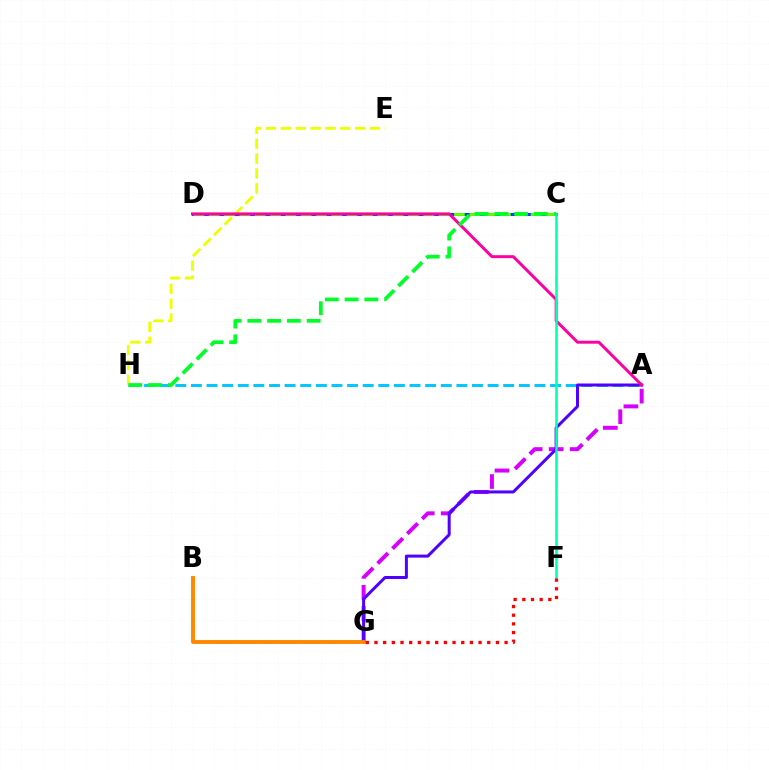{('A', 'G'): [{'color': '#d600ff', 'line_style': 'dashed', 'thickness': 2.85}, {'color': '#4f00ff', 'line_style': 'solid', 'thickness': 2.16}], ('A', 'H'): [{'color': '#00c7ff', 'line_style': 'dashed', 'thickness': 2.12}], ('C', 'D'): [{'color': '#003fff', 'line_style': 'solid', 'thickness': 2.2}, {'color': '#66ff00', 'line_style': 'dashed', 'thickness': 2.08}], ('E', 'H'): [{'color': '#eeff00', 'line_style': 'dashed', 'thickness': 2.02}], ('B', 'G'): [{'color': '#ff8800', 'line_style': 'solid', 'thickness': 2.81}], ('A', 'D'): [{'color': '#ff00a0', 'line_style': 'solid', 'thickness': 2.13}], ('C', 'F'): [{'color': '#00ffaf', 'line_style': 'solid', 'thickness': 1.83}], ('C', 'H'): [{'color': '#00ff27', 'line_style': 'dashed', 'thickness': 2.69}], ('F', 'G'): [{'color': '#ff0000', 'line_style': 'dotted', 'thickness': 2.36}]}